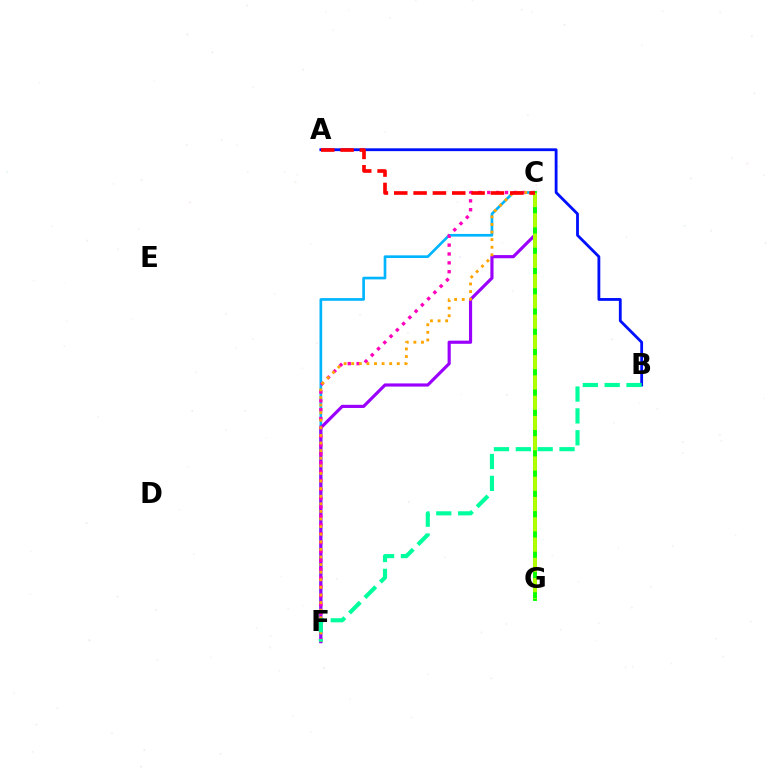{('C', 'F'): [{'color': '#00b5ff', 'line_style': 'solid', 'thickness': 1.92}, {'color': '#9b00ff', 'line_style': 'solid', 'thickness': 2.27}, {'color': '#ff00bd', 'line_style': 'dotted', 'thickness': 2.41}, {'color': '#ffa500', 'line_style': 'dotted', 'thickness': 2.06}], ('A', 'B'): [{'color': '#0010ff', 'line_style': 'solid', 'thickness': 2.03}], ('C', 'G'): [{'color': '#08ff00', 'line_style': 'solid', 'thickness': 2.81}, {'color': '#b3ff00', 'line_style': 'dashed', 'thickness': 2.75}], ('B', 'F'): [{'color': '#00ff9d', 'line_style': 'dashed', 'thickness': 2.97}], ('A', 'C'): [{'color': '#ff0000', 'line_style': 'dashed', 'thickness': 2.63}]}